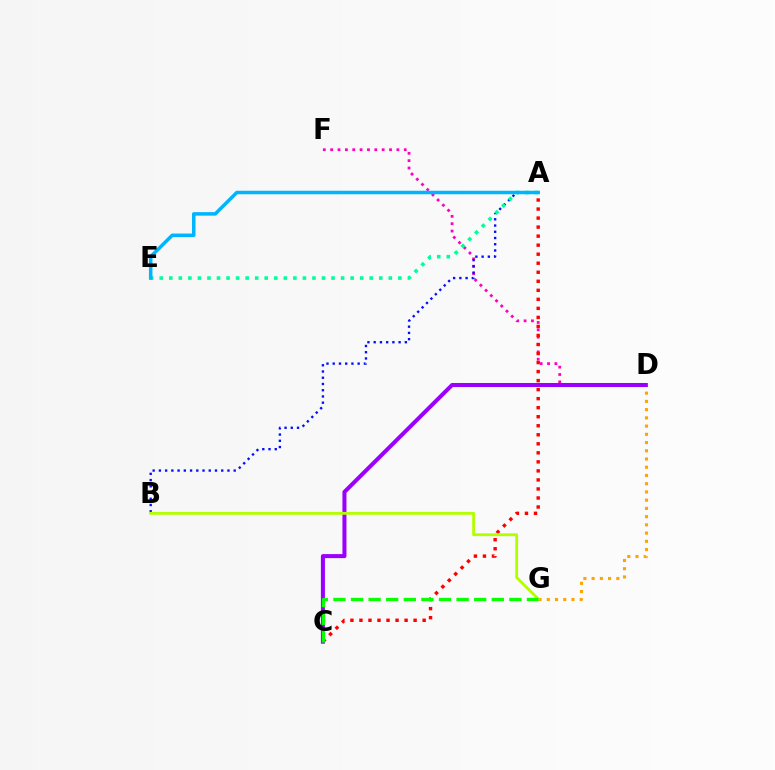{('D', 'F'): [{'color': '#ff00bd', 'line_style': 'dotted', 'thickness': 2.0}], ('D', 'G'): [{'color': '#ffa500', 'line_style': 'dotted', 'thickness': 2.24}], ('A', 'B'): [{'color': '#0010ff', 'line_style': 'dotted', 'thickness': 1.69}], ('A', 'E'): [{'color': '#00ff9d', 'line_style': 'dotted', 'thickness': 2.59}, {'color': '#00b5ff', 'line_style': 'solid', 'thickness': 2.52}], ('A', 'C'): [{'color': '#ff0000', 'line_style': 'dotted', 'thickness': 2.45}], ('C', 'D'): [{'color': '#9b00ff', 'line_style': 'solid', 'thickness': 2.9}], ('B', 'G'): [{'color': '#b3ff00', 'line_style': 'solid', 'thickness': 2.05}], ('C', 'G'): [{'color': '#08ff00', 'line_style': 'dashed', 'thickness': 2.39}]}